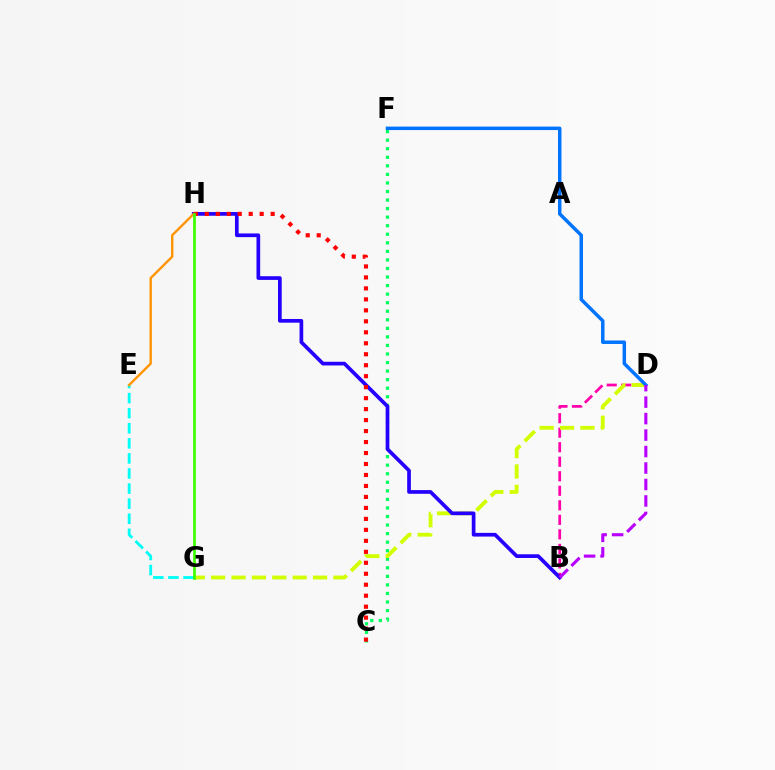{('B', 'D'): [{'color': '#ff00ac', 'line_style': 'dashed', 'thickness': 1.97}, {'color': '#b900ff', 'line_style': 'dashed', 'thickness': 2.24}], ('C', 'F'): [{'color': '#00ff5c', 'line_style': 'dotted', 'thickness': 2.32}], ('D', 'G'): [{'color': '#d1ff00', 'line_style': 'dashed', 'thickness': 2.77}], ('E', 'G'): [{'color': '#00fff6', 'line_style': 'dashed', 'thickness': 2.05}], ('B', 'H'): [{'color': '#2500ff', 'line_style': 'solid', 'thickness': 2.66}], ('E', 'H'): [{'color': '#ff9400', 'line_style': 'solid', 'thickness': 1.72}], ('C', 'H'): [{'color': '#ff0000', 'line_style': 'dotted', 'thickness': 2.98}], ('G', 'H'): [{'color': '#3dff00', 'line_style': 'solid', 'thickness': 1.96}], ('D', 'F'): [{'color': '#0074ff', 'line_style': 'solid', 'thickness': 2.5}]}